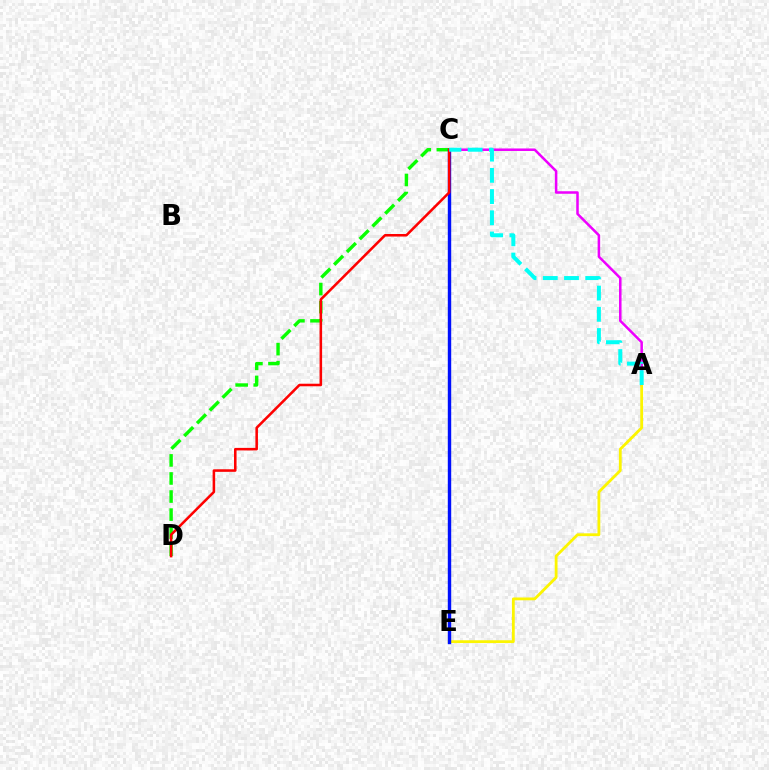{('A', 'C'): [{'color': '#ee00ff', 'line_style': 'solid', 'thickness': 1.82}, {'color': '#00fff6', 'line_style': 'dashed', 'thickness': 2.88}], ('C', 'D'): [{'color': '#08ff00', 'line_style': 'dashed', 'thickness': 2.45}, {'color': '#ff0000', 'line_style': 'solid', 'thickness': 1.83}], ('A', 'E'): [{'color': '#fcf500', 'line_style': 'solid', 'thickness': 2.02}], ('C', 'E'): [{'color': '#0010ff', 'line_style': 'solid', 'thickness': 2.45}]}